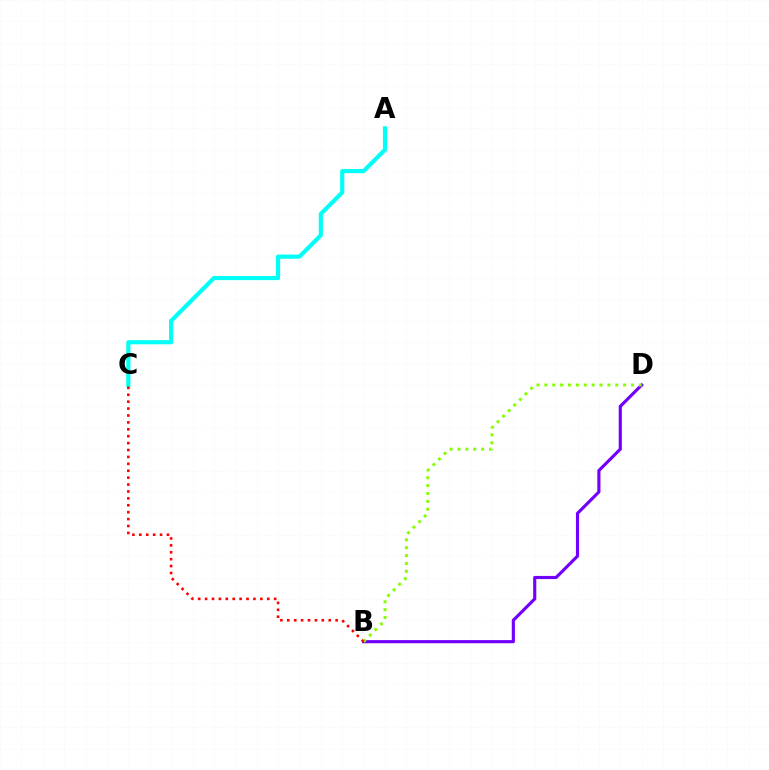{('A', 'C'): [{'color': '#00fff6', 'line_style': 'solid', 'thickness': 2.99}], ('B', 'D'): [{'color': '#7200ff', 'line_style': 'solid', 'thickness': 2.26}, {'color': '#84ff00', 'line_style': 'dotted', 'thickness': 2.14}], ('B', 'C'): [{'color': '#ff0000', 'line_style': 'dotted', 'thickness': 1.88}]}